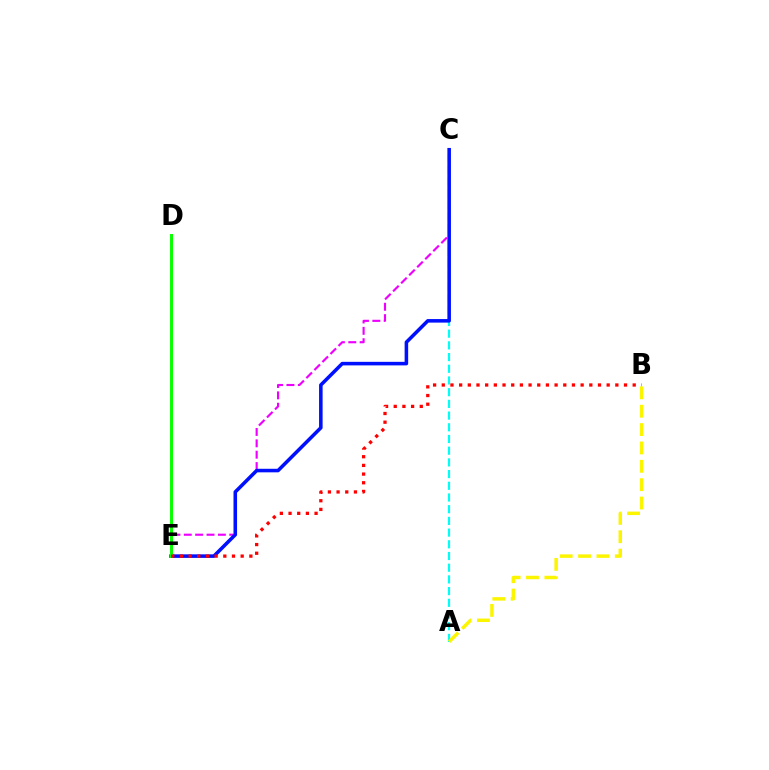{('A', 'C'): [{'color': '#00fff6', 'line_style': 'dashed', 'thickness': 1.59}], ('C', 'E'): [{'color': '#ee00ff', 'line_style': 'dashed', 'thickness': 1.54}, {'color': '#0010ff', 'line_style': 'solid', 'thickness': 2.56}], ('D', 'E'): [{'color': '#08ff00', 'line_style': 'solid', 'thickness': 2.14}], ('B', 'E'): [{'color': '#ff0000', 'line_style': 'dotted', 'thickness': 2.36}], ('A', 'B'): [{'color': '#fcf500', 'line_style': 'dashed', 'thickness': 2.49}]}